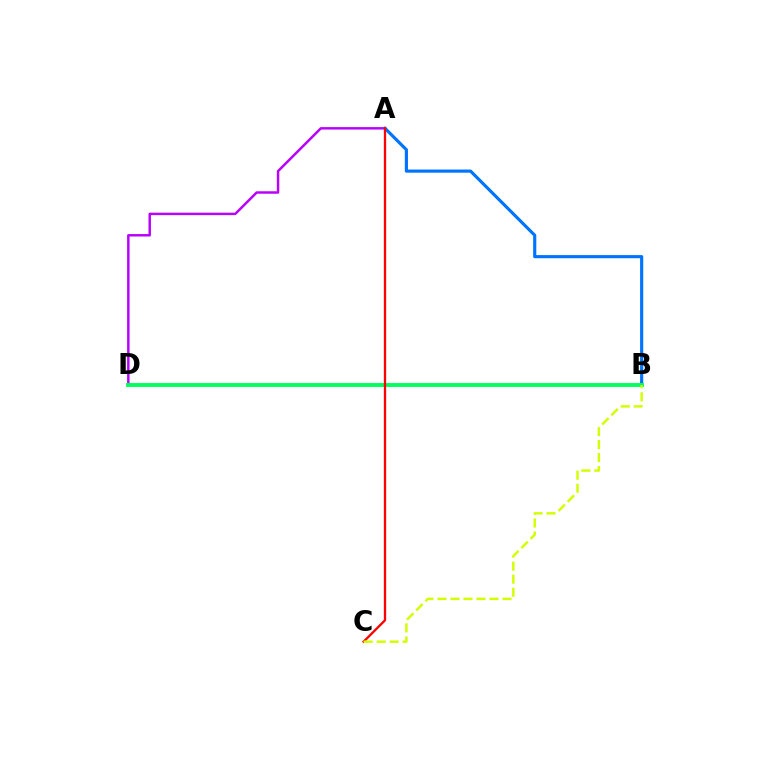{('A', 'D'): [{'color': '#b900ff', 'line_style': 'solid', 'thickness': 1.77}], ('A', 'B'): [{'color': '#0074ff', 'line_style': 'solid', 'thickness': 2.27}], ('B', 'D'): [{'color': '#00ff5c', 'line_style': 'solid', 'thickness': 2.79}], ('A', 'C'): [{'color': '#ff0000', 'line_style': 'solid', 'thickness': 1.66}], ('B', 'C'): [{'color': '#d1ff00', 'line_style': 'dashed', 'thickness': 1.77}]}